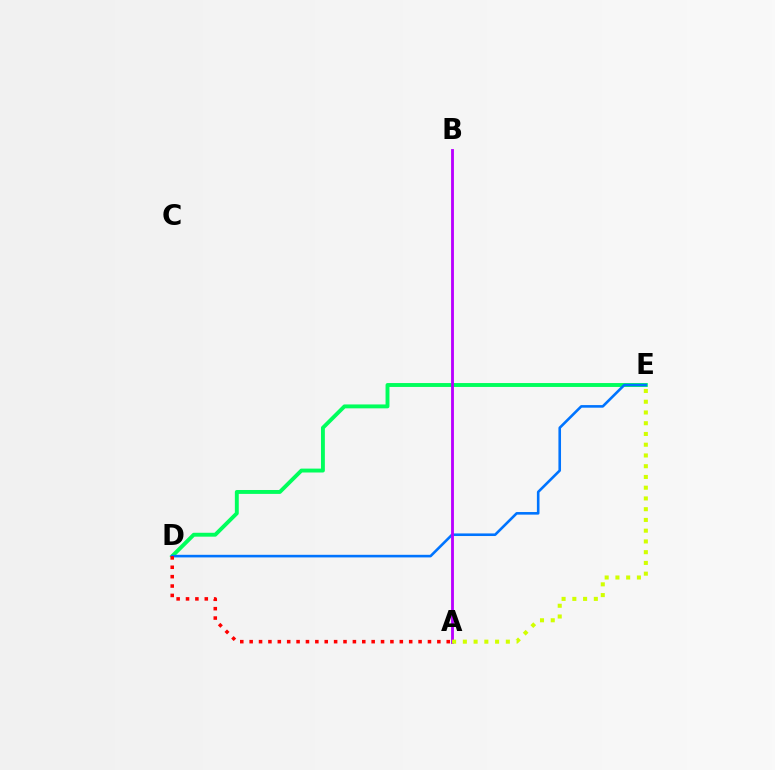{('D', 'E'): [{'color': '#00ff5c', 'line_style': 'solid', 'thickness': 2.81}, {'color': '#0074ff', 'line_style': 'solid', 'thickness': 1.87}], ('A', 'B'): [{'color': '#b900ff', 'line_style': 'solid', 'thickness': 2.05}], ('A', 'E'): [{'color': '#d1ff00', 'line_style': 'dotted', 'thickness': 2.92}], ('A', 'D'): [{'color': '#ff0000', 'line_style': 'dotted', 'thickness': 2.55}]}